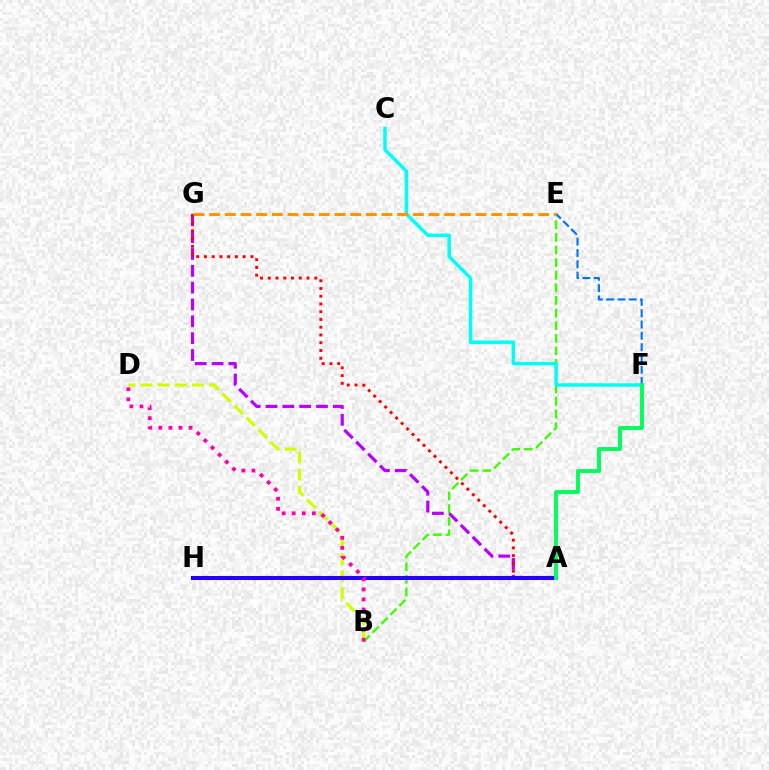{('A', 'G'): [{'color': '#b900ff', 'line_style': 'dashed', 'thickness': 2.29}, {'color': '#ff0000', 'line_style': 'dotted', 'thickness': 2.11}], ('B', 'E'): [{'color': '#3dff00', 'line_style': 'dashed', 'thickness': 1.71}], ('B', 'D'): [{'color': '#d1ff00', 'line_style': 'dashed', 'thickness': 2.32}, {'color': '#ff00ac', 'line_style': 'dotted', 'thickness': 2.74}], ('A', 'H'): [{'color': '#2500ff', 'line_style': 'solid', 'thickness': 2.91}], ('E', 'F'): [{'color': '#0074ff', 'line_style': 'dashed', 'thickness': 1.54}], ('C', 'F'): [{'color': '#00fff6', 'line_style': 'solid', 'thickness': 2.52}], ('E', 'G'): [{'color': '#ff9400', 'line_style': 'dashed', 'thickness': 2.13}], ('A', 'F'): [{'color': '#00ff5c', 'line_style': 'solid', 'thickness': 2.81}]}